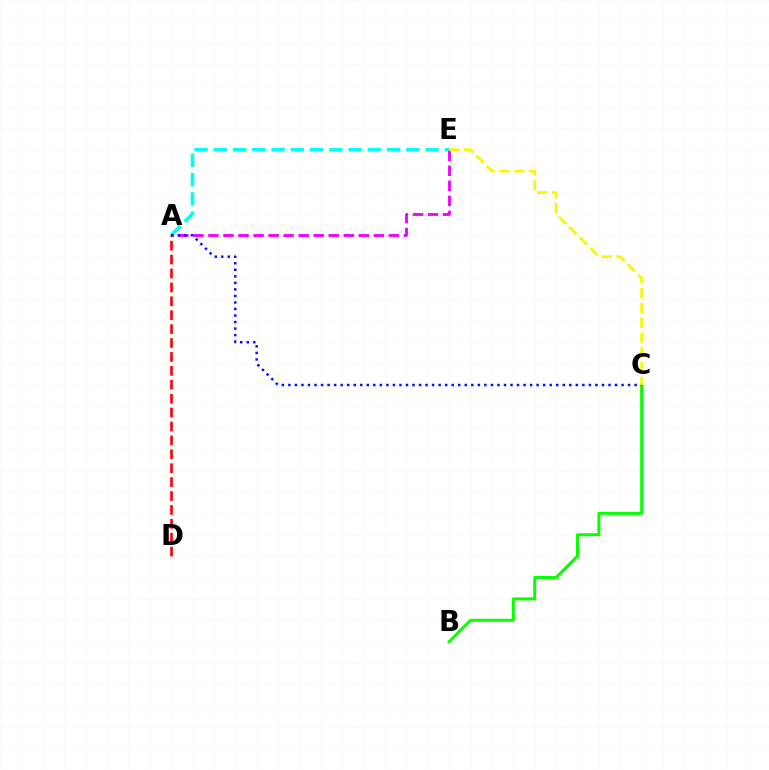{('A', 'E'): [{'color': '#00fff6', 'line_style': 'dashed', 'thickness': 2.62}, {'color': '#ee00ff', 'line_style': 'dashed', 'thickness': 2.04}], ('B', 'C'): [{'color': '#08ff00', 'line_style': 'solid', 'thickness': 2.14}], ('A', 'D'): [{'color': '#ff0000', 'line_style': 'dashed', 'thickness': 1.89}], ('A', 'C'): [{'color': '#0010ff', 'line_style': 'dotted', 'thickness': 1.77}], ('C', 'E'): [{'color': '#fcf500', 'line_style': 'dashed', 'thickness': 2.01}]}